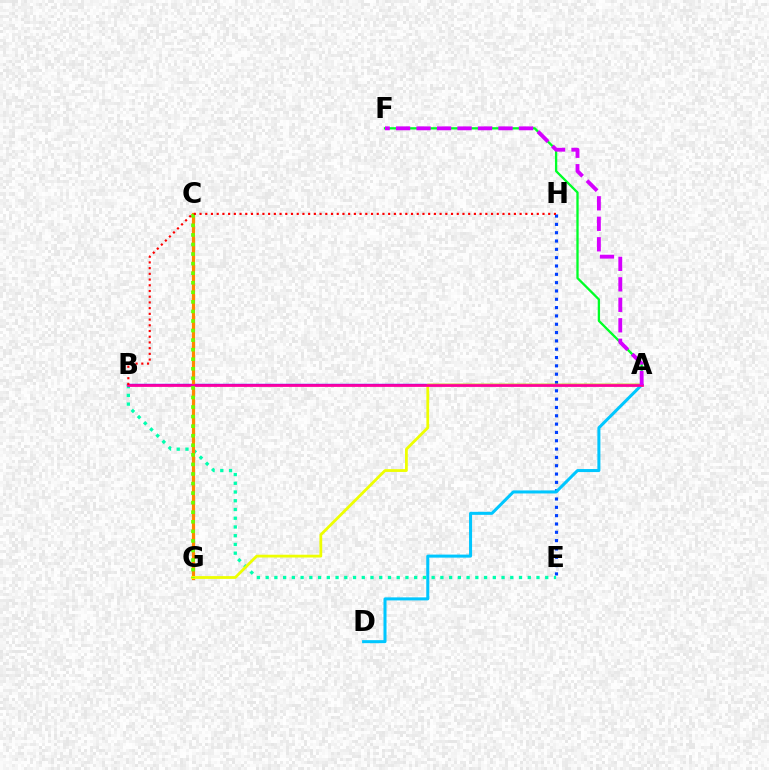{('A', 'F'): [{'color': '#00ff27', 'line_style': 'solid', 'thickness': 1.66}, {'color': '#d600ff', 'line_style': 'dashed', 'thickness': 2.78}], ('E', 'H'): [{'color': '#003fff', 'line_style': 'dotted', 'thickness': 2.26}], ('A', 'B'): [{'color': '#4f00ff', 'line_style': 'solid', 'thickness': 1.71}, {'color': '#ff00a0', 'line_style': 'solid', 'thickness': 1.97}], ('B', 'E'): [{'color': '#00ffaf', 'line_style': 'dotted', 'thickness': 2.37}], ('C', 'G'): [{'color': '#ff8800', 'line_style': 'solid', 'thickness': 2.31}, {'color': '#66ff00', 'line_style': 'dotted', 'thickness': 2.6}], ('A', 'G'): [{'color': '#eeff00', 'line_style': 'solid', 'thickness': 2.0}], ('A', 'D'): [{'color': '#00c7ff', 'line_style': 'solid', 'thickness': 2.18}], ('B', 'H'): [{'color': '#ff0000', 'line_style': 'dotted', 'thickness': 1.55}]}